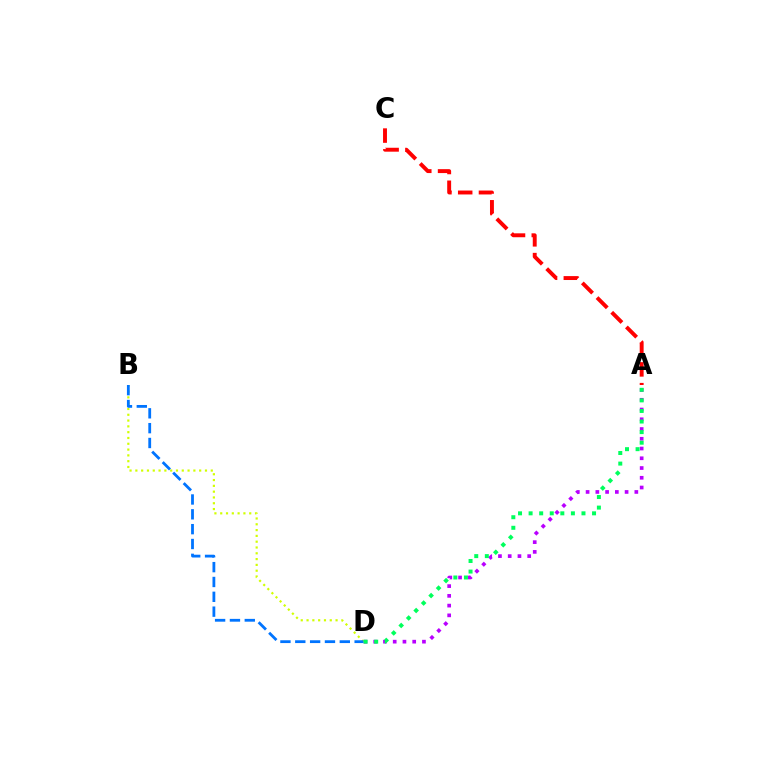{('A', 'D'): [{'color': '#b900ff', 'line_style': 'dotted', 'thickness': 2.65}, {'color': '#00ff5c', 'line_style': 'dotted', 'thickness': 2.87}], ('B', 'D'): [{'color': '#d1ff00', 'line_style': 'dotted', 'thickness': 1.58}, {'color': '#0074ff', 'line_style': 'dashed', 'thickness': 2.02}], ('A', 'C'): [{'color': '#ff0000', 'line_style': 'dashed', 'thickness': 2.82}]}